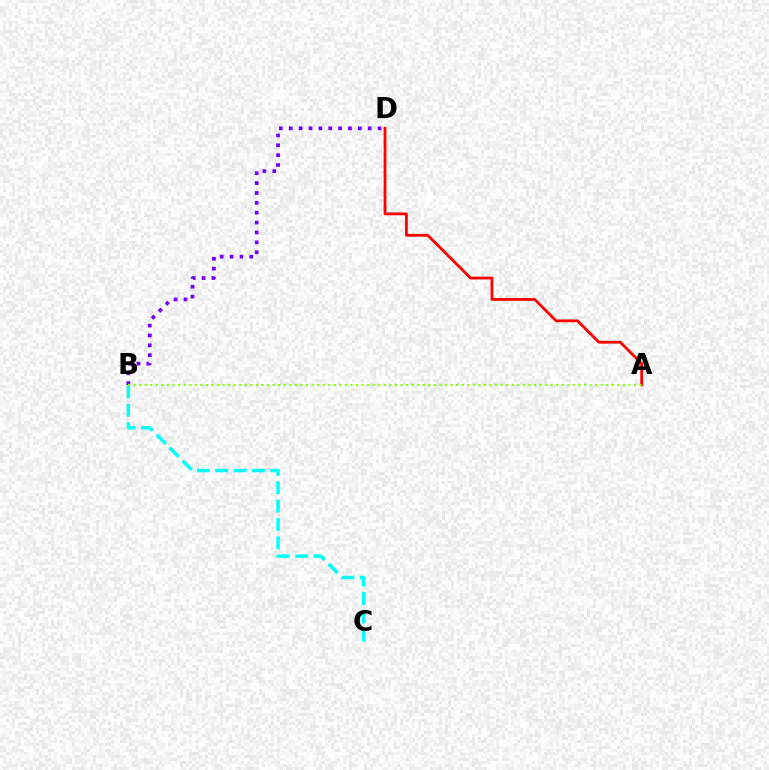{('B', 'D'): [{'color': '#7200ff', 'line_style': 'dotted', 'thickness': 2.68}], ('A', 'D'): [{'color': '#ff0000', 'line_style': 'solid', 'thickness': 2.0}], ('B', 'C'): [{'color': '#00fff6', 'line_style': 'dashed', 'thickness': 2.5}], ('A', 'B'): [{'color': '#84ff00', 'line_style': 'dotted', 'thickness': 1.51}]}